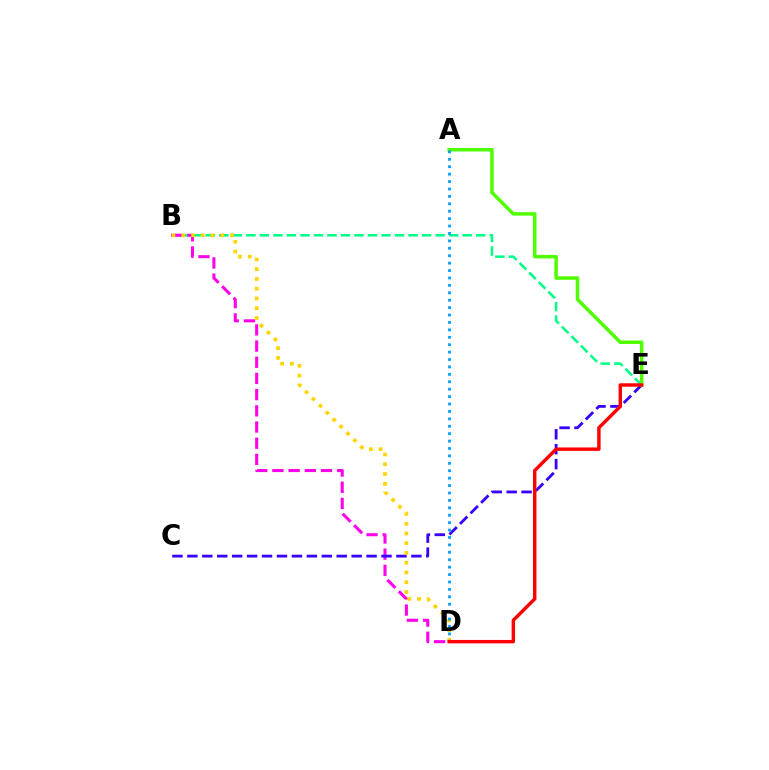{('B', 'E'): [{'color': '#00ff86', 'line_style': 'dashed', 'thickness': 1.84}], ('B', 'D'): [{'color': '#ff00ed', 'line_style': 'dashed', 'thickness': 2.2}, {'color': '#ffd500', 'line_style': 'dotted', 'thickness': 2.65}], ('C', 'E'): [{'color': '#3700ff', 'line_style': 'dashed', 'thickness': 2.03}], ('A', 'E'): [{'color': '#4fff00', 'line_style': 'solid', 'thickness': 2.52}], ('A', 'D'): [{'color': '#009eff', 'line_style': 'dotted', 'thickness': 2.01}], ('D', 'E'): [{'color': '#ff0000', 'line_style': 'solid', 'thickness': 2.46}]}